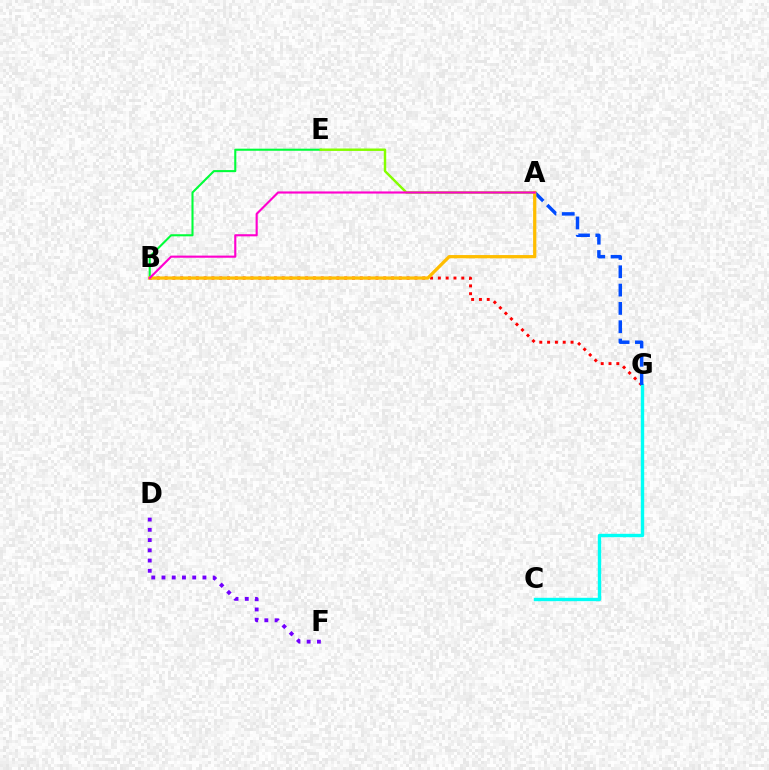{('B', 'E'): [{'color': '#00ff39', 'line_style': 'solid', 'thickness': 1.51}], ('B', 'G'): [{'color': '#ff0000', 'line_style': 'dotted', 'thickness': 2.12}], ('C', 'G'): [{'color': '#00fff6', 'line_style': 'solid', 'thickness': 2.43}], ('A', 'G'): [{'color': '#004bff', 'line_style': 'dashed', 'thickness': 2.49}], ('D', 'F'): [{'color': '#7200ff', 'line_style': 'dotted', 'thickness': 2.78}], ('A', 'E'): [{'color': '#84ff00', 'line_style': 'solid', 'thickness': 1.76}], ('A', 'B'): [{'color': '#ffbd00', 'line_style': 'solid', 'thickness': 2.33}, {'color': '#ff00cf', 'line_style': 'solid', 'thickness': 1.54}]}